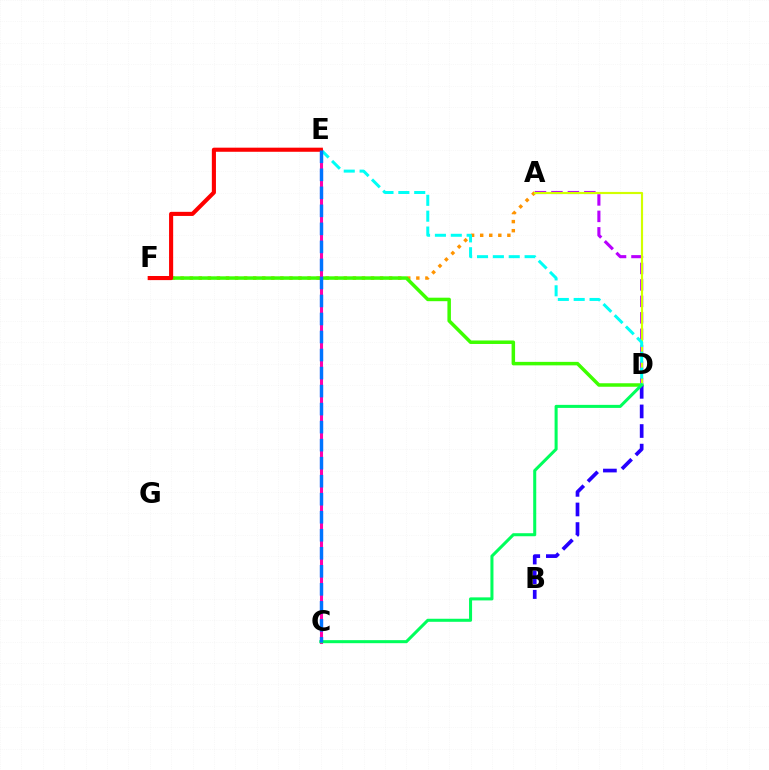{('A', 'D'): [{'color': '#b900ff', 'line_style': 'dashed', 'thickness': 2.24}, {'color': '#d1ff00', 'line_style': 'solid', 'thickness': 1.56}], ('A', 'F'): [{'color': '#ff9400', 'line_style': 'dotted', 'thickness': 2.46}], ('D', 'F'): [{'color': '#3dff00', 'line_style': 'solid', 'thickness': 2.52}], ('D', 'E'): [{'color': '#00fff6', 'line_style': 'dashed', 'thickness': 2.16}], ('C', 'E'): [{'color': '#ff00ac', 'line_style': 'solid', 'thickness': 2.21}, {'color': '#0074ff', 'line_style': 'dashed', 'thickness': 2.45}], ('B', 'D'): [{'color': '#2500ff', 'line_style': 'dashed', 'thickness': 2.66}], ('C', 'D'): [{'color': '#00ff5c', 'line_style': 'solid', 'thickness': 2.19}], ('E', 'F'): [{'color': '#ff0000', 'line_style': 'solid', 'thickness': 2.95}]}